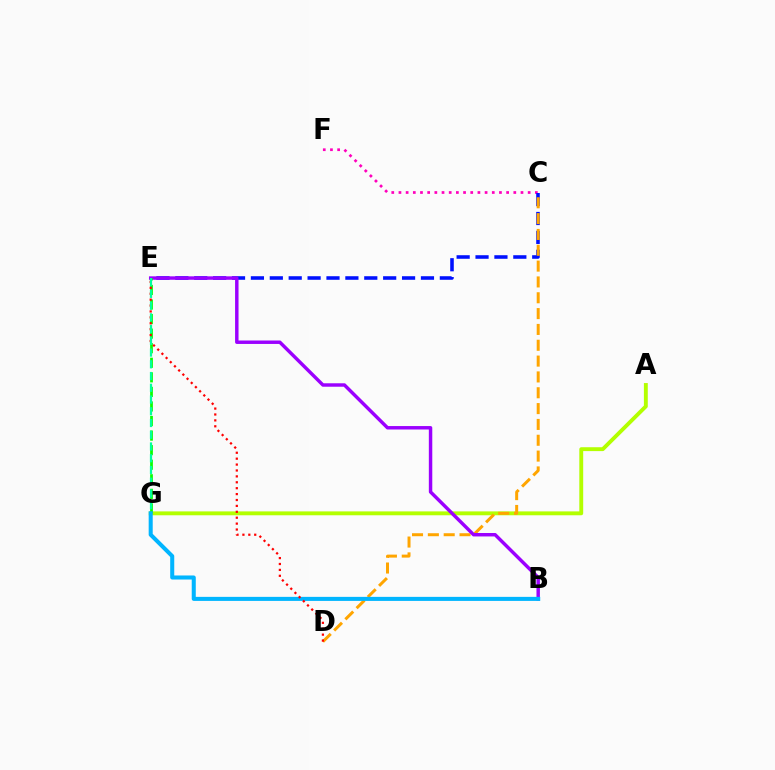{('A', 'G'): [{'color': '#b3ff00', 'line_style': 'solid', 'thickness': 2.79}], ('C', 'F'): [{'color': '#ff00bd', 'line_style': 'dotted', 'thickness': 1.95}], ('C', 'E'): [{'color': '#0010ff', 'line_style': 'dashed', 'thickness': 2.57}], ('C', 'D'): [{'color': '#ffa500', 'line_style': 'dashed', 'thickness': 2.15}], ('B', 'E'): [{'color': '#9b00ff', 'line_style': 'solid', 'thickness': 2.48}], ('E', 'G'): [{'color': '#08ff00', 'line_style': 'dashed', 'thickness': 1.98}, {'color': '#00ff9d', 'line_style': 'dashed', 'thickness': 1.6}], ('B', 'G'): [{'color': '#00b5ff', 'line_style': 'solid', 'thickness': 2.91}], ('D', 'E'): [{'color': '#ff0000', 'line_style': 'dotted', 'thickness': 1.6}]}